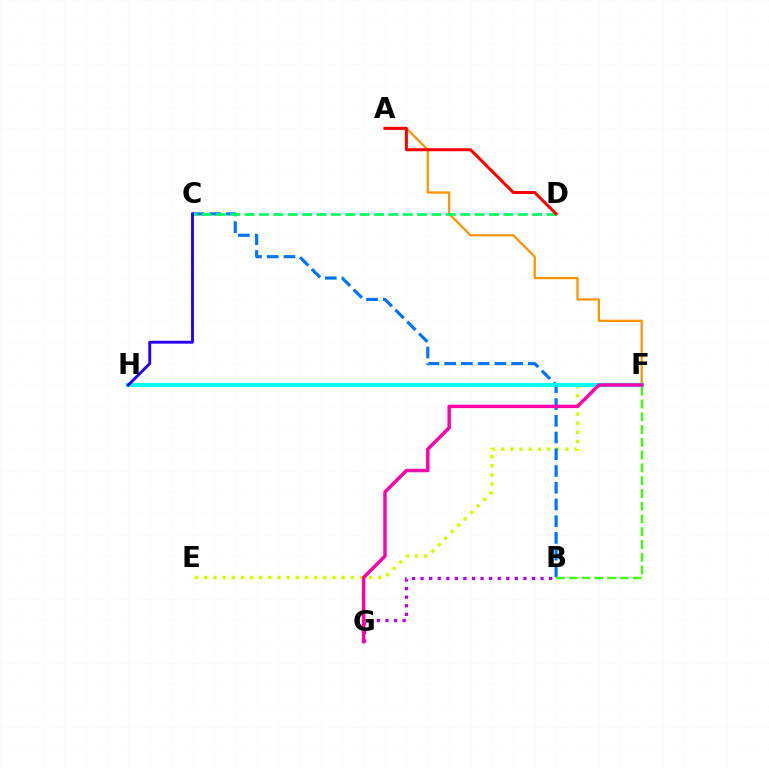{('E', 'F'): [{'color': '#d1ff00', 'line_style': 'dotted', 'thickness': 2.49}], ('A', 'F'): [{'color': '#ff9400', 'line_style': 'solid', 'thickness': 1.64}], ('B', 'C'): [{'color': '#0074ff', 'line_style': 'dashed', 'thickness': 2.27}], ('F', 'H'): [{'color': '#00fff6', 'line_style': 'solid', 'thickness': 2.99}], ('C', 'D'): [{'color': '#00ff5c', 'line_style': 'dashed', 'thickness': 1.95}], ('A', 'D'): [{'color': '#ff0000', 'line_style': 'solid', 'thickness': 2.17}], ('C', 'H'): [{'color': '#2500ff', 'line_style': 'solid', 'thickness': 2.08}], ('B', 'F'): [{'color': '#3dff00', 'line_style': 'dashed', 'thickness': 1.74}], ('B', 'G'): [{'color': '#b900ff', 'line_style': 'dotted', 'thickness': 2.33}], ('F', 'G'): [{'color': '#ff00ac', 'line_style': 'solid', 'thickness': 2.48}]}